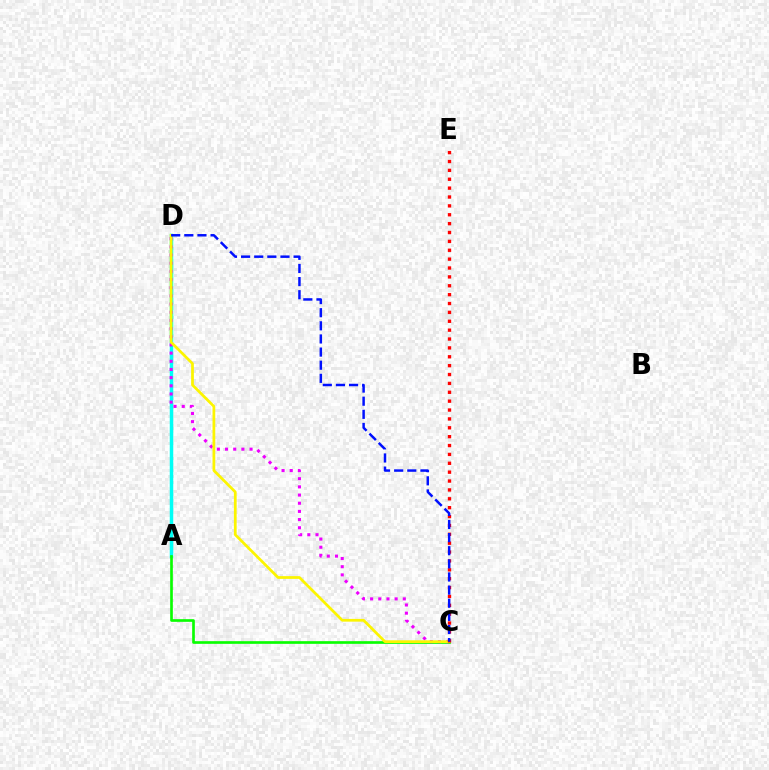{('A', 'D'): [{'color': '#00fff6', 'line_style': 'solid', 'thickness': 2.52}], ('A', 'C'): [{'color': '#08ff00', 'line_style': 'solid', 'thickness': 1.92}], ('C', 'D'): [{'color': '#ee00ff', 'line_style': 'dotted', 'thickness': 2.22}, {'color': '#fcf500', 'line_style': 'solid', 'thickness': 1.97}, {'color': '#0010ff', 'line_style': 'dashed', 'thickness': 1.78}], ('C', 'E'): [{'color': '#ff0000', 'line_style': 'dotted', 'thickness': 2.41}]}